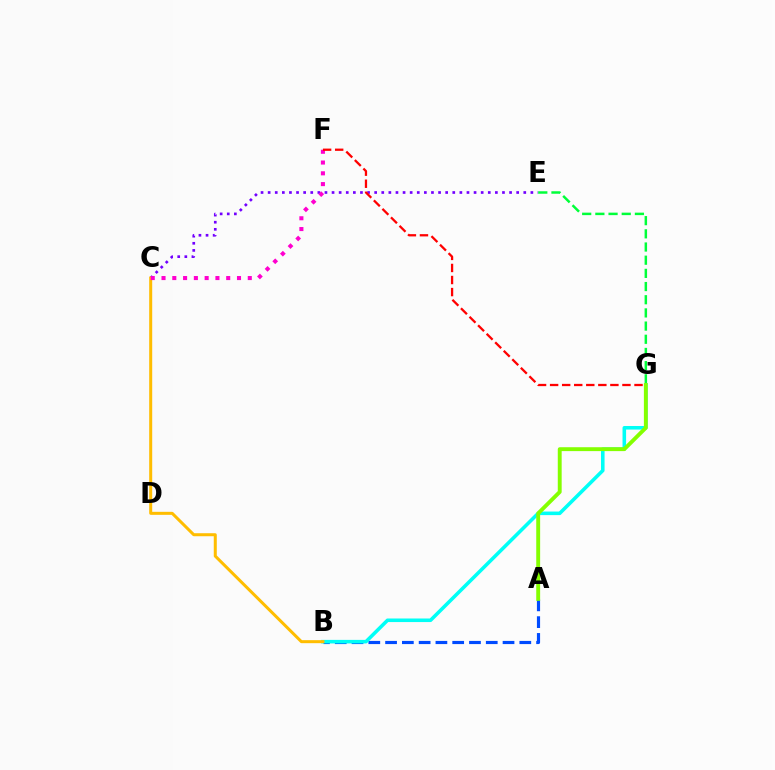{('A', 'B'): [{'color': '#004bff', 'line_style': 'dashed', 'thickness': 2.28}], ('C', 'E'): [{'color': '#7200ff', 'line_style': 'dotted', 'thickness': 1.93}], ('B', 'G'): [{'color': '#00fff6', 'line_style': 'solid', 'thickness': 2.57}], ('B', 'C'): [{'color': '#ffbd00', 'line_style': 'solid', 'thickness': 2.17}], ('E', 'G'): [{'color': '#00ff39', 'line_style': 'dashed', 'thickness': 1.79}], ('C', 'F'): [{'color': '#ff00cf', 'line_style': 'dotted', 'thickness': 2.93}], ('F', 'G'): [{'color': '#ff0000', 'line_style': 'dashed', 'thickness': 1.64}], ('A', 'G'): [{'color': '#84ff00', 'line_style': 'solid', 'thickness': 2.8}]}